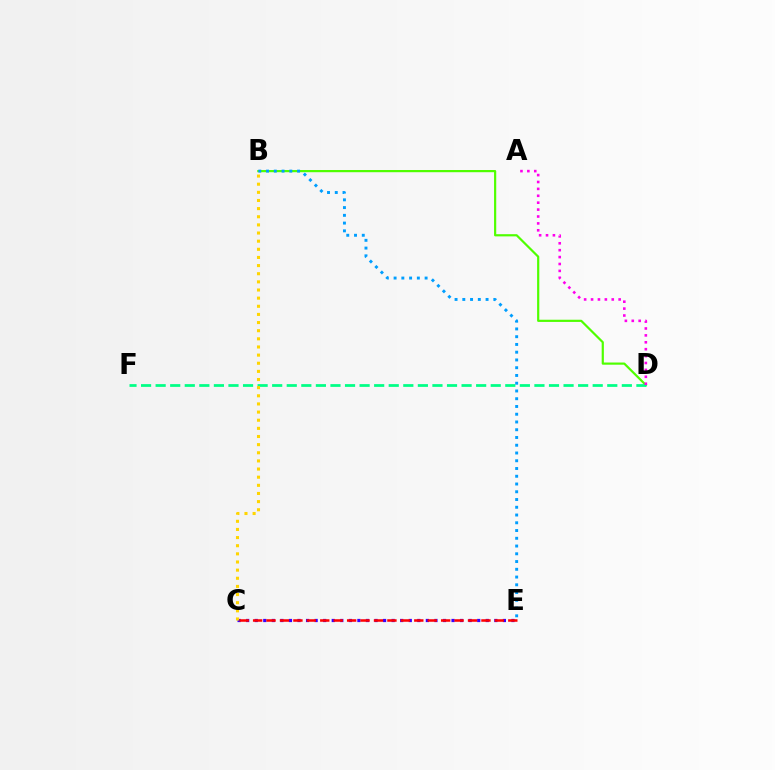{('C', 'E'): [{'color': '#3700ff', 'line_style': 'dotted', 'thickness': 2.33}, {'color': '#ff0000', 'line_style': 'dashed', 'thickness': 1.82}], ('B', 'D'): [{'color': '#4fff00', 'line_style': 'solid', 'thickness': 1.58}], ('D', 'F'): [{'color': '#00ff86', 'line_style': 'dashed', 'thickness': 1.98}], ('B', 'C'): [{'color': '#ffd500', 'line_style': 'dotted', 'thickness': 2.21}], ('B', 'E'): [{'color': '#009eff', 'line_style': 'dotted', 'thickness': 2.11}], ('A', 'D'): [{'color': '#ff00ed', 'line_style': 'dotted', 'thickness': 1.88}]}